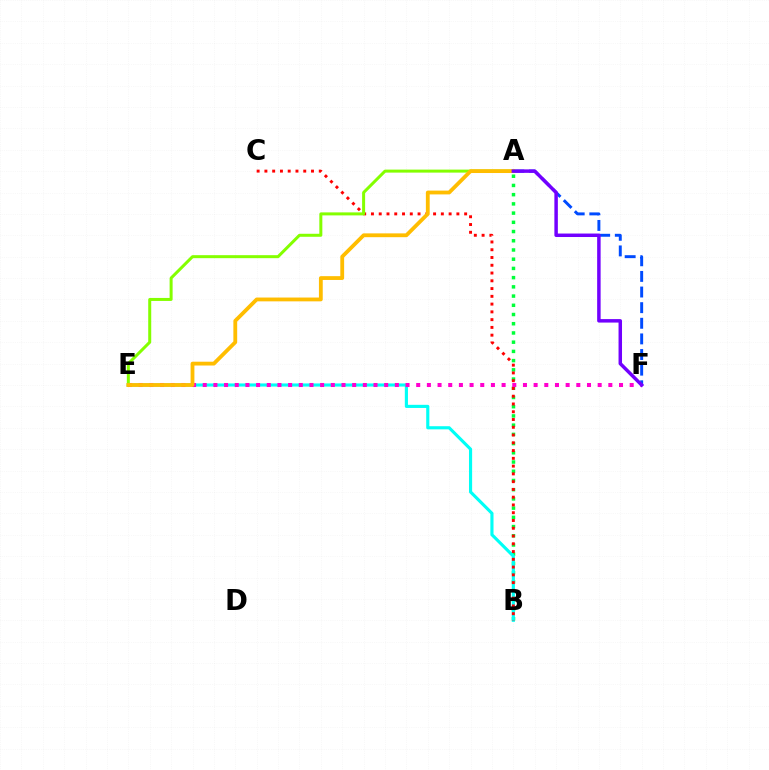{('A', 'B'): [{'color': '#00ff39', 'line_style': 'dotted', 'thickness': 2.5}], ('A', 'F'): [{'color': '#004bff', 'line_style': 'dashed', 'thickness': 2.12}, {'color': '#7200ff', 'line_style': 'solid', 'thickness': 2.5}], ('B', 'E'): [{'color': '#00fff6', 'line_style': 'solid', 'thickness': 2.26}], ('B', 'C'): [{'color': '#ff0000', 'line_style': 'dotted', 'thickness': 2.11}], ('E', 'F'): [{'color': '#ff00cf', 'line_style': 'dotted', 'thickness': 2.9}], ('A', 'E'): [{'color': '#84ff00', 'line_style': 'solid', 'thickness': 2.16}, {'color': '#ffbd00', 'line_style': 'solid', 'thickness': 2.74}]}